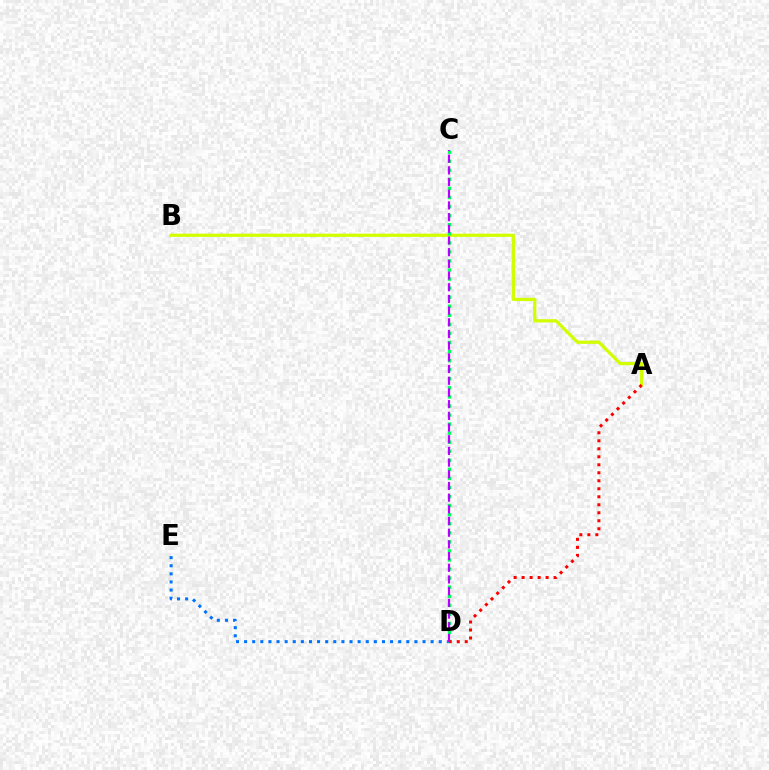{('D', 'E'): [{'color': '#0074ff', 'line_style': 'dotted', 'thickness': 2.2}], ('A', 'B'): [{'color': '#d1ff00', 'line_style': 'solid', 'thickness': 2.33}], ('C', 'D'): [{'color': '#00ff5c', 'line_style': 'dotted', 'thickness': 2.46}, {'color': '#b900ff', 'line_style': 'dashed', 'thickness': 1.59}], ('A', 'D'): [{'color': '#ff0000', 'line_style': 'dotted', 'thickness': 2.17}]}